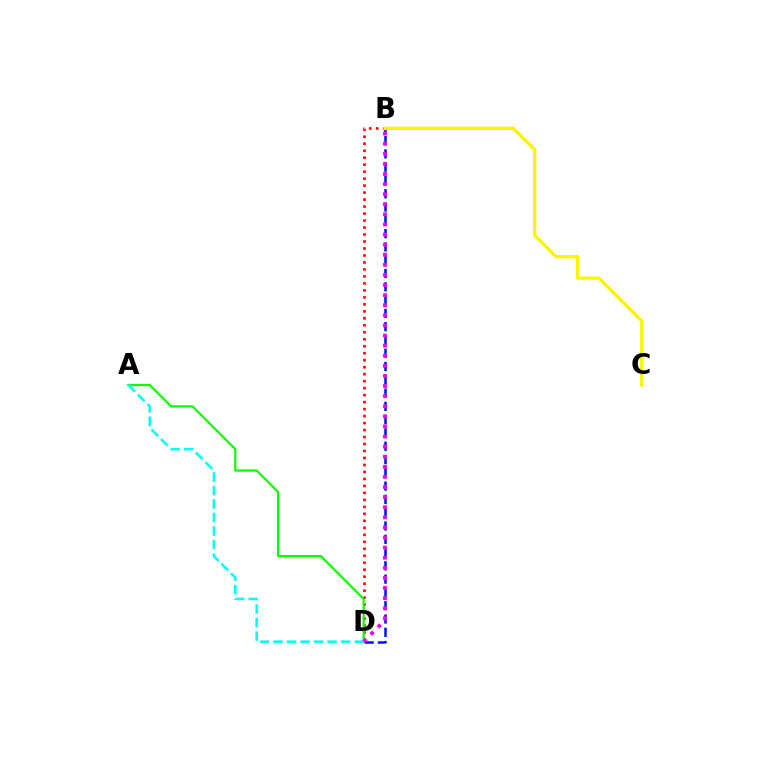{('B', 'D'): [{'color': '#0010ff', 'line_style': 'dashed', 'thickness': 1.81}, {'color': '#ff0000', 'line_style': 'dotted', 'thickness': 1.9}, {'color': '#ee00ff', 'line_style': 'dotted', 'thickness': 2.74}], ('A', 'D'): [{'color': '#08ff00', 'line_style': 'solid', 'thickness': 1.58}, {'color': '#00fff6', 'line_style': 'dashed', 'thickness': 1.84}], ('B', 'C'): [{'color': '#fcf500', 'line_style': 'solid', 'thickness': 2.4}]}